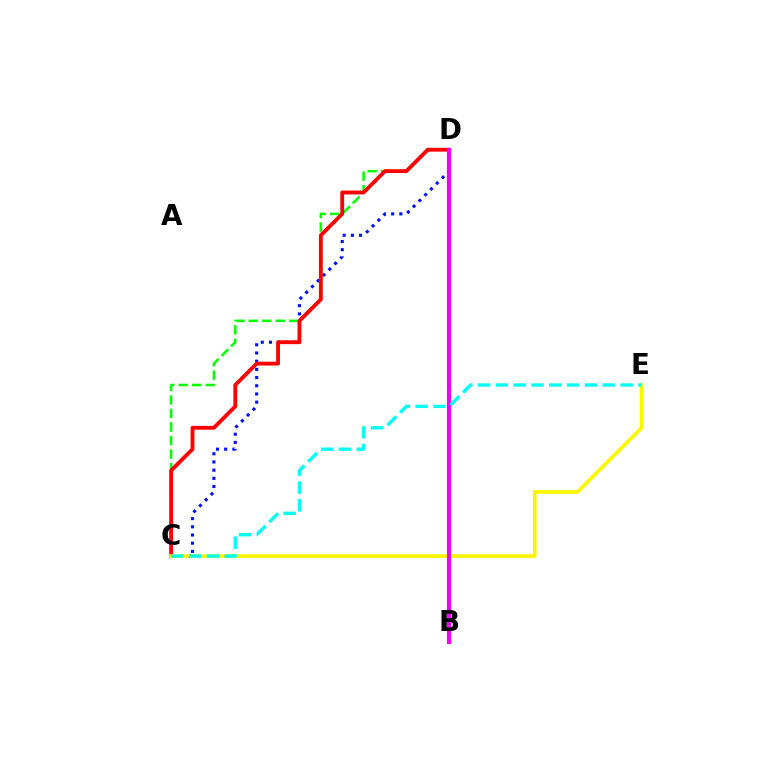{('C', 'D'): [{'color': '#0010ff', 'line_style': 'dotted', 'thickness': 2.23}, {'color': '#08ff00', 'line_style': 'dashed', 'thickness': 1.84}, {'color': '#ff0000', 'line_style': 'solid', 'thickness': 2.76}], ('C', 'E'): [{'color': '#fcf500', 'line_style': 'solid', 'thickness': 2.67}, {'color': '#00fff6', 'line_style': 'dashed', 'thickness': 2.42}], ('B', 'D'): [{'color': '#ee00ff', 'line_style': 'solid', 'thickness': 2.97}]}